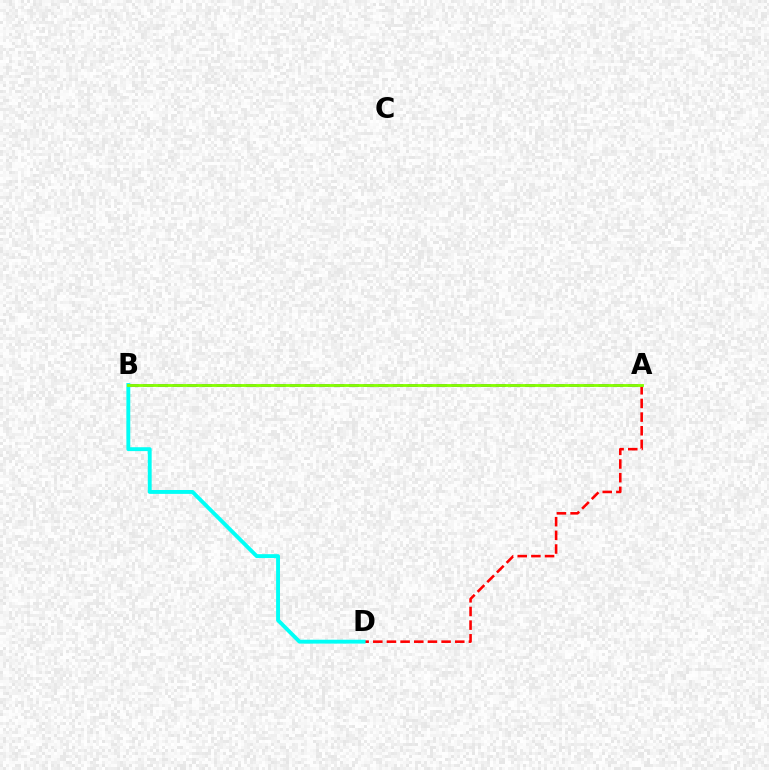{('A', 'B'): [{'color': '#7200ff', 'line_style': 'dashed', 'thickness': 2.0}, {'color': '#84ff00', 'line_style': 'solid', 'thickness': 2.04}], ('A', 'D'): [{'color': '#ff0000', 'line_style': 'dashed', 'thickness': 1.86}], ('B', 'D'): [{'color': '#00fff6', 'line_style': 'solid', 'thickness': 2.8}]}